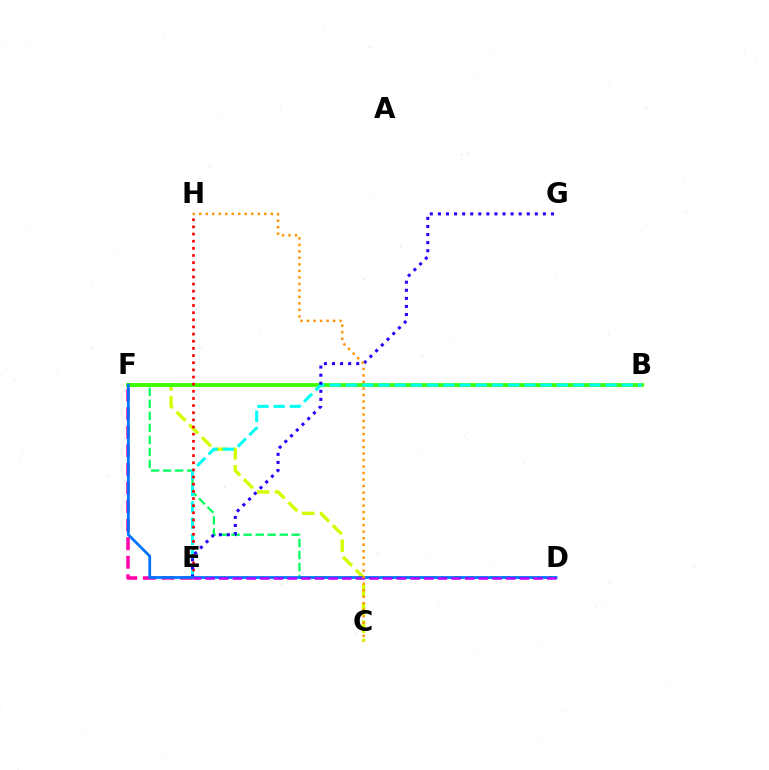{('E', 'F'): [{'color': '#ff00ac', 'line_style': 'dashed', 'thickness': 2.52}], ('C', 'F'): [{'color': '#d1ff00', 'line_style': 'dashed', 'thickness': 2.44}], ('D', 'F'): [{'color': '#00ff5c', 'line_style': 'dashed', 'thickness': 1.63}, {'color': '#0074ff', 'line_style': 'solid', 'thickness': 1.99}], ('B', 'F'): [{'color': '#3dff00', 'line_style': 'solid', 'thickness': 2.74}], ('B', 'E'): [{'color': '#00fff6', 'line_style': 'dashed', 'thickness': 2.2}], ('E', 'H'): [{'color': '#ff0000', 'line_style': 'dotted', 'thickness': 1.94}], ('E', 'G'): [{'color': '#2500ff', 'line_style': 'dotted', 'thickness': 2.19}], ('D', 'E'): [{'color': '#b900ff', 'line_style': 'dashed', 'thickness': 1.86}], ('C', 'H'): [{'color': '#ff9400', 'line_style': 'dotted', 'thickness': 1.77}]}